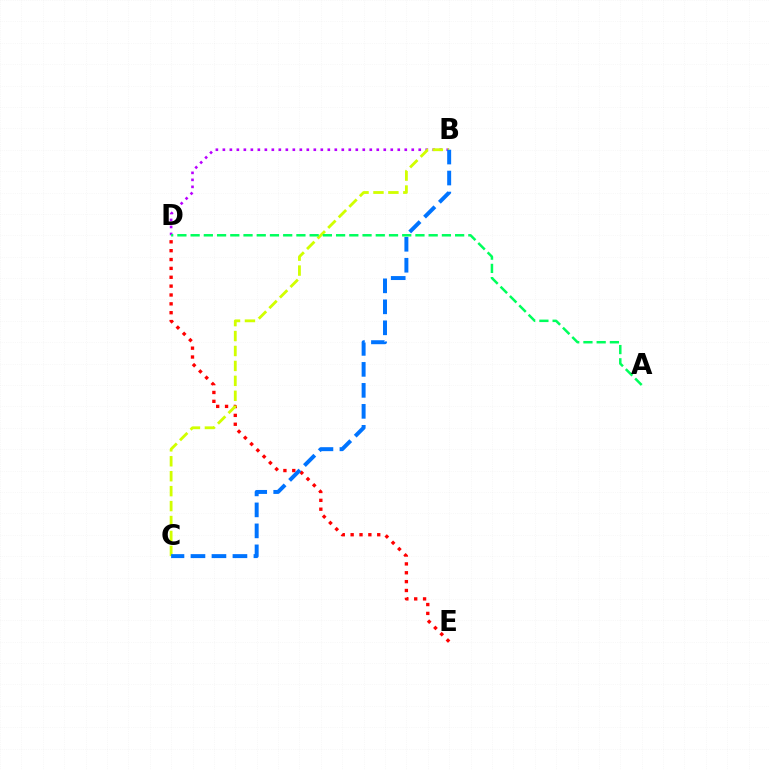{('D', 'E'): [{'color': '#ff0000', 'line_style': 'dotted', 'thickness': 2.41}], ('B', 'D'): [{'color': '#b900ff', 'line_style': 'dotted', 'thickness': 1.9}], ('B', 'C'): [{'color': '#d1ff00', 'line_style': 'dashed', 'thickness': 2.03}, {'color': '#0074ff', 'line_style': 'dashed', 'thickness': 2.85}], ('A', 'D'): [{'color': '#00ff5c', 'line_style': 'dashed', 'thickness': 1.8}]}